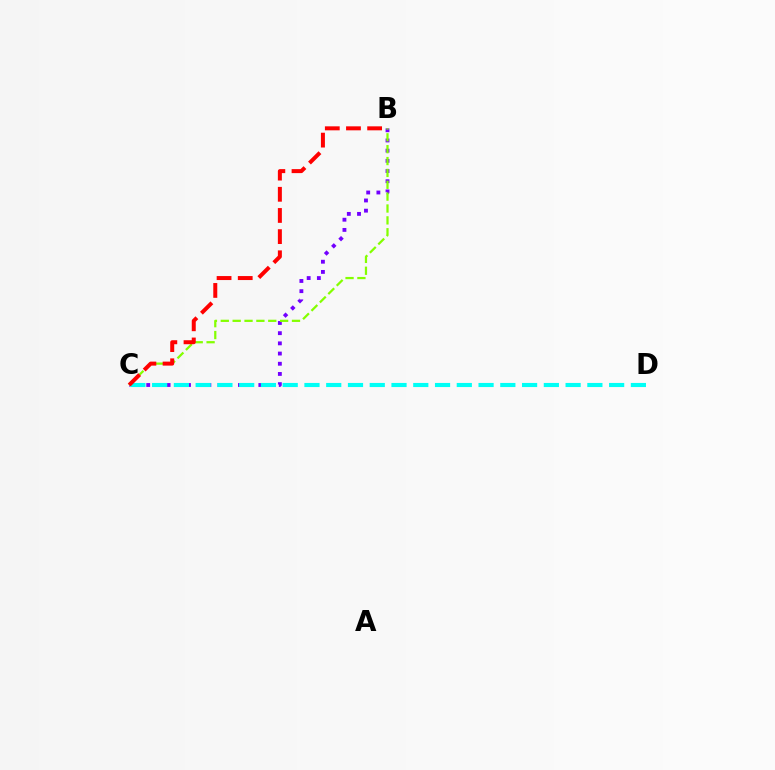{('B', 'C'): [{'color': '#7200ff', 'line_style': 'dotted', 'thickness': 2.77}, {'color': '#84ff00', 'line_style': 'dashed', 'thickness': 1.61}, {'color': '#ff0000', 'line_style': 'dashed', 'thickness': 2.88}], ('C', 'D'): [{'color': '#00fff6', 'line_style': 'dashed', 'thickness': 2.96}]}